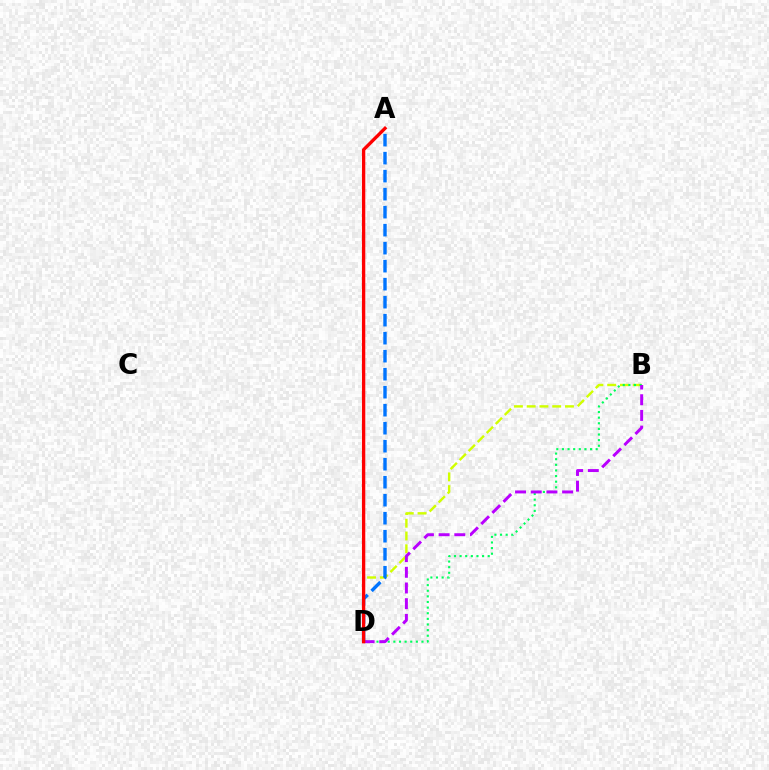{('B', 'D'): [{'color': '#d1ff00', 'line_style': 'dashed', 'thickness': 1.73}, {'color': '#00ff5c', 'line_style': 'dotted', 'thickness': 1.53}, {'color': '#b900ff', 'line_style': 'dashed', 'thickness': 2.13}], ('A', 'D'): [{'color': '#0074ff', 'line_style': 'dashed', 'thickness': 2.45}, {'color': '#ff0000', 'line_style': 'solid', 'thickness': 2.4}]}